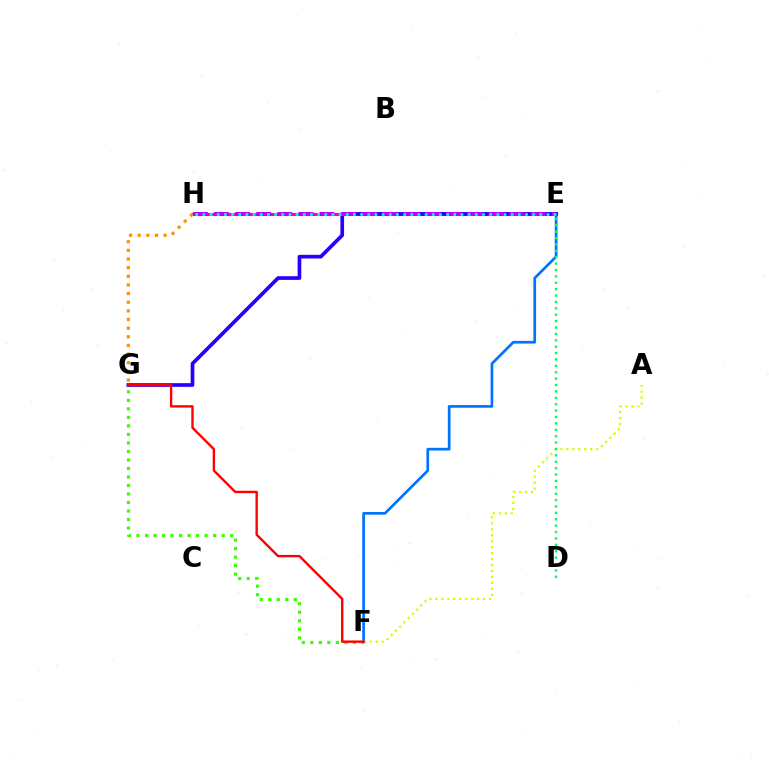{('F', 'G'): [{'color': '#3dff00', 'line_style': 'dotted', 'thickness': 2.31}, {'color': '#ff0000', 'line_style': 'solid', 'thickness': 1.71}], ('E', 'H'): [{'color': '#ff00ac', 'line_style': 'solid', 'thickness': 2.23}, {'color': '#b900ff', 'line_style': 'dashed', 'thickness': 2.87}, {'color': '#00fff6', 'line_style': 'dotted', 'thickness': 1.95}], ('E', 'F'): [{'color': '#0074ff', 'line_style': 'solid', 'thickness': 1.95}], ('E', 'G'): [{'color': '#2500ff', 'line_style': 'solid', 'thickness': 2.65}], ('G', 'H'): [{'color': '#ff9400', 'line_style': 'dotted', 'thickness': 2.35}], ('A', 'F'): [{'color': '#d1ff00', 'line_style': 'dotted', 'thickness': 1.62}], ('D', 'E'): [{'color': '#00ff5c', 'line_style': 'dotted', 'thickness': 1.74}]}